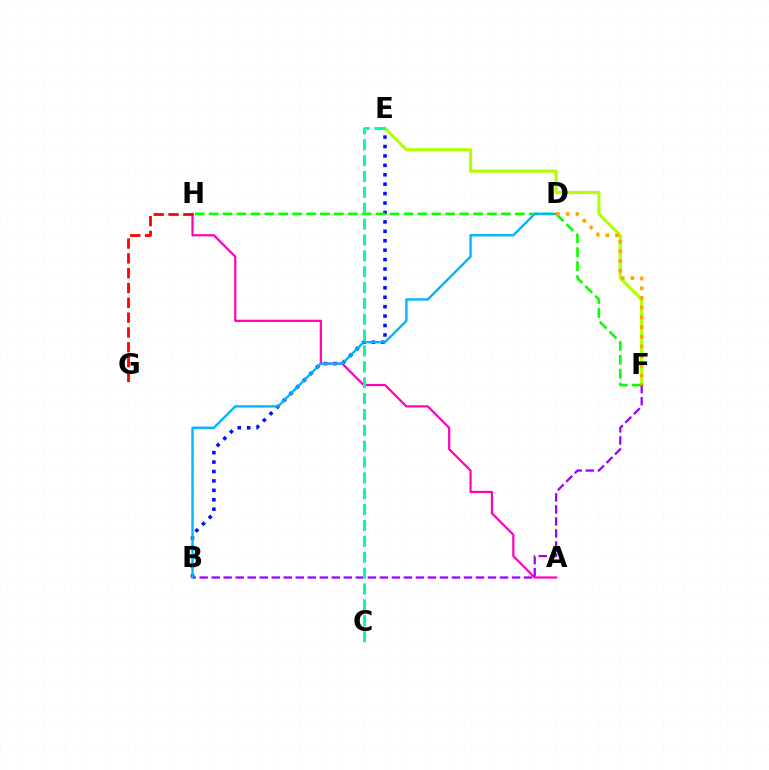{('B', 'E'): [{'color': '#0010ff', 'line_style': 'dotted', 'thickness': 2.56}], ('E', 'F'): [{'color': '#b3ff00', 'line_style': 'solid', 'thickness': 2.26}], ('A', 'H'): [{'color': '#ff00bd', 'line_style': 'solid', 'thickness': 1.59}], ('B', 'F'): [{'color': '#9b00ff', 'line_style': 'dashed', 'thickness': 1.63}], ('F', 'H'): [{'color': '#08ff00', 'line_style': 'dashed', 'thickness': 1.89}], ('B', 'D'): [{'color': '#00b5ff', 'line_style': 'solid', 'thickness': 1.72}], ('G', 'H'): [{'color': '#ff0000', 'line_style': 'dashed', 'thickness': 2.01}], ('D', 'F'): [{'color': '#ffa500', 'line_style': 'dotted', 'thickness': 2.64}], ('C', 'E'): [{'color': '#00ff9d', 'line_style': 'dashed', 'thickness': 2.16}]}